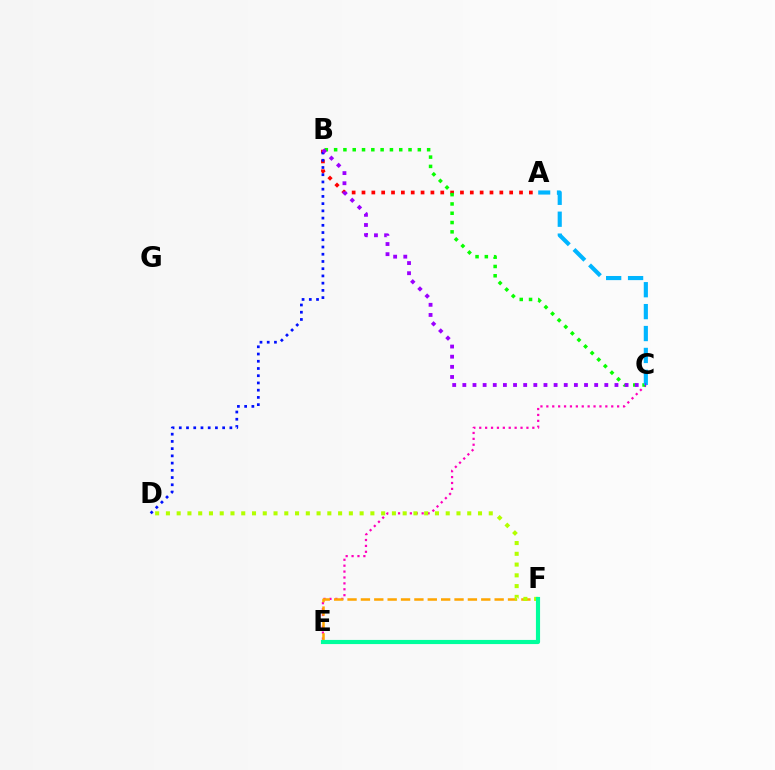{('C', 'E'): [{'color': '#ff00bd', 'line_style': 'dotted', 'thickness': 1.6}], ('E', 'F'): [{'color': '#ffa500', 'line_style': 'dashed', 'thickness': 1.82}, {'color': '#00ff9d', 'line_style': 'solid', 'thickness': 2.98}], ('A', 'B'): [{'color': '#ff0000', 'line_style': 'dotted', 'thickness': 2.68}], ('D', 'F'): [{'color': '#b3ff00', 'line_style': 'dotted', 'thickness': 2.92}], ('B', 'D'): [{'color': '#0010ff', 'line_style': 'dotted', 'thickness': 1.96}], ('B', 'C'): [{'color': '#08ff00', 'line_style': 'dotted', 'thickness': 2.53}, {'color': '#9b00ff', 'line_style': 'dotted', 'thickness': 2.76}], ('A', 'C'): [{'color': '#00b5ff', 'line_style': 'dashed', 'thickness': 2.98}]}